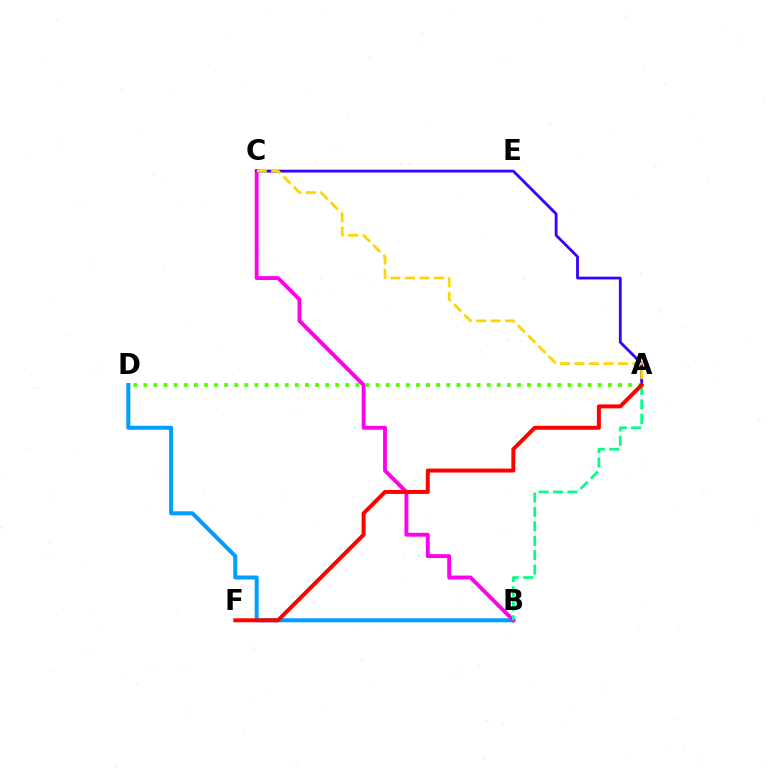{('B', 'D'): [{'color': '#009eff', 'line_style': 'solid', 'thickness': 2.9}], ('A', 'D'): [{'color': '#4fff00', 'line_style': 'dotted', 'thickness': 2.74}], ('B', 'C'): [{'color': '#ff00ed', 'line_style': 'solid', 'thickness': 2.79}], ('A', 'C'): [{'color': '#3700ff', 'line_style': 'solid', 'thickness': 2.01}, {'color': '#ffd500', 'line_style': 'dashed', 'thickness': 1.97}], ('A', 'B'): [{'color': '#00ff86', 'line_style': 'dashed', 'thickness': 1.96}], ('A', 'F'): [{'color': '#ff0000', 'line_style': 'solid', 'thickness': 2.85}]}